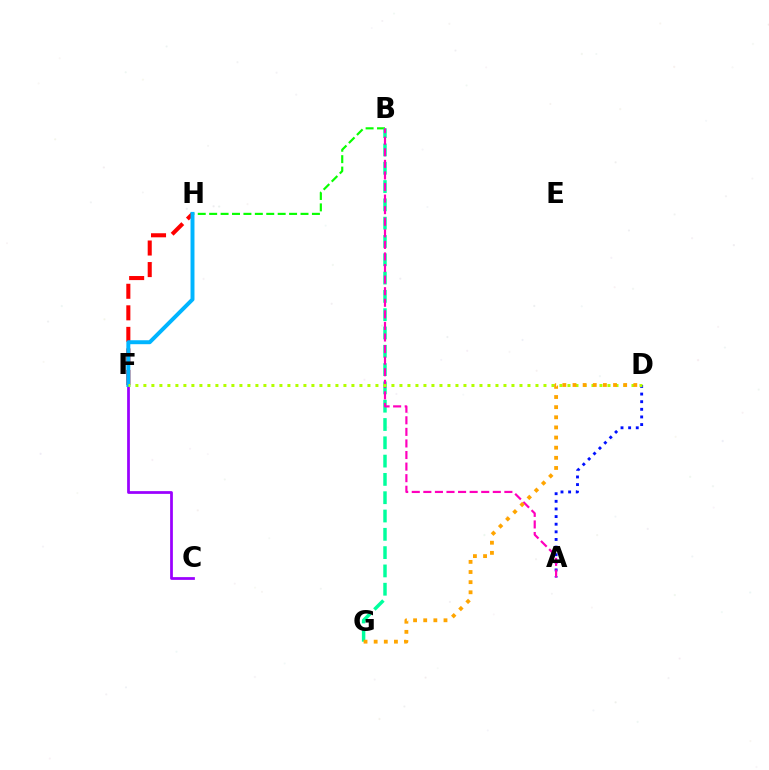{('C', 'F'): [{'color': '#9b00ff', 'line_style': 'solid', 'thickness': 1.98}], ('A', 'D'): [{'color': '#0010ff', 'line_style': 'dotted', 'thickness': 2.07}], ('F', 'H'): [{'color': '#ff0000', 'line_style': 'dashed', 'thickness': 2.93}, {'color': '#00b5ff', 'line_style': 'solid', 'thickness': 2.85}], ('B', 'H'): [{'color': '#08ff00', 'line_style': 'dashed', 'thickness': 1.55}], ('B', 'G'): [{'color': '#00ff9d', 'line_style': 'dashed', 'thickness': 2.49}], ('A', 'B'): [{'color': '#ff00bd', 'line_style': 'dashed', 'thickness': 1.57}], ('D', 'F'): [{'color': '#b3ff00', 'line_style': 'dotted', 'thickness': 2.17}], ('D', 'G'): [{'color': '#ffa500', 'line_style': 'dotted', 'thickness': 2.75}]}